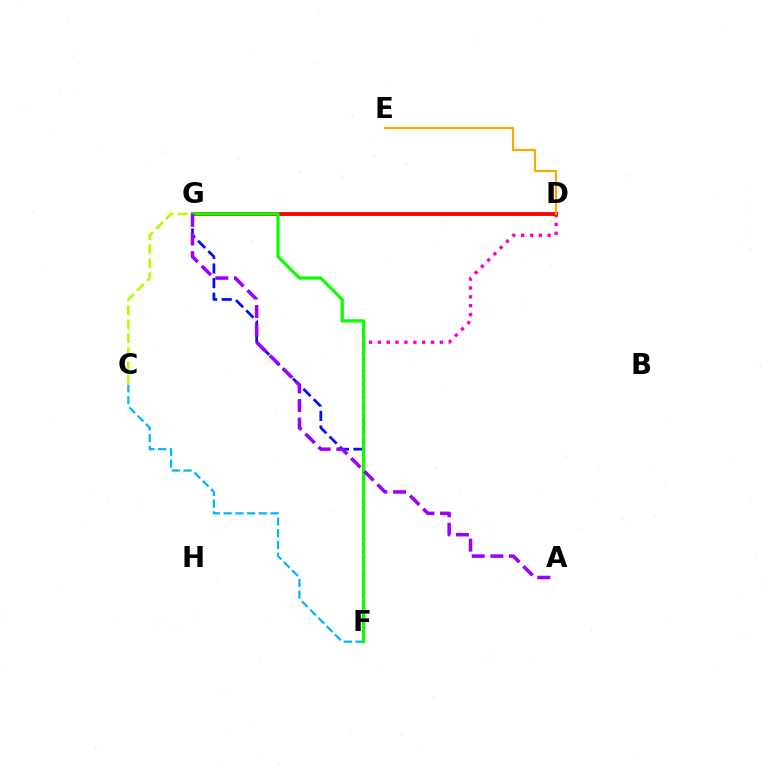{('F', 'G'): [{'color': '#0010ff', 'line_style': 'dashed', 'thickness': 1.98}, {'color': '#08ff00', 'line_style': 'solid', 'thickness': 2.3}], ('C', 'F'): [{'color': '#00b5ff', 'line_style': 'dashed', 'thickness': 1.59}], ('D', 'G'): [{'color': '#00ff9d', 'line_style': 'solid', 'thickness': 2.61}, {'color': '#ff0000', 'line_style': 'solid', 'thickness': 2.74}], ('D', 'F'): [{'color': '#ff00bd', 'line_style': 'dotted', 'thickness': 2.41}], ('C', 'G'): [{'color': '#b3ff00', 'line_style': 'dashed', 'thickness': 1.9}], ('A', 'G'): [{'color': '#9b00ff', 'line_style': 'dashed', 'thickness': 2.53}], ('D', 'E'): [{'color': '#ffa500', 'line_style': 'solid', 'thickness': 1.56}]}